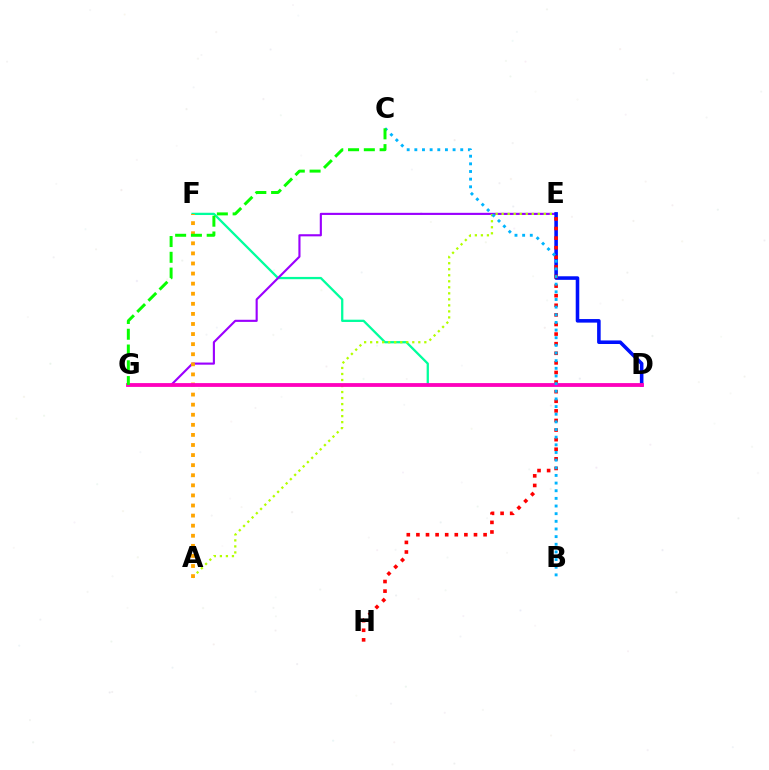{('D', 'F'): [{'color': '#00ff9d', 'line_style': 'solid', 'thickness': 1.64}], ('E', 'G'): [{'color': '#9b00ff', 'line_style': 'solid', 'thickness': 1.53}], ('A', 'E'): [{'color': '#b3ff00', 'line_style': 'dotted', 'thickness': 1.64}], ('D', 'E'): [{'color': '#0010ff', 'line_style': 'solid', 'thickness': 2.57}], ('E', 'H'): [{'color': '#ff0000', 'line_style': 'dotted', 'thickness': 2.61}], ('A', 'F'): [{'color': '#ffa500', 'line_style': 'dotted', 'thickness': 2.74}], ('D', 'G'): [{'color': '#ff00bd', 'line_style': 'solid', 'thickness': 2.74}], ('B', 'C'): [{'color': '#00b5ff', 'line_style': 'dotted', 'thickness': 2.08}], ('C', 'G'): [{'color': '#08ff00', 'line_style': 'dashed', 'thickness': 2.14}]}